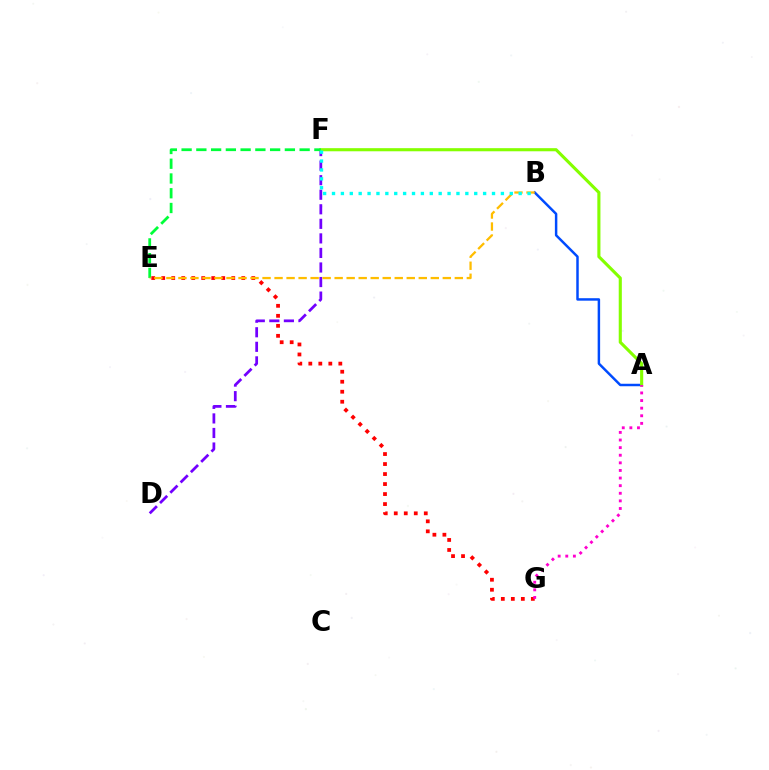{('A', 'B'): [{'color': '#004bff', 'line_style': 'solid', 'thickness': 1.78}], ('D', 'F'): [{'color': '#7200ff', 'line_style': 'dashed', 'thickness': 1.98}], ('E', 'G'): [{'color': '#ff0000', 'line_style': 'dotted', 'thickness': 2.72}], ('A', 'F'): [{'color': '#84ff00', 'line_style': 'solid', 'thickness': 2.24}], ('E', 'F'): [{'color': '#00ff39', 'line_style': 'dashed', 'thickness': 2.0}], ('B', 'E'): [{'color': '#ffbd00', 'line_style': 'dashed', 'thickness': 1.63}], ('B', 'F'): [{'color': '#00fff6', 'line_style': 'dotted', 'thickness': 2.42}], ('A', 'G'): [{'color': '#ff00cf', 'line_style': 'dotted', 'thickness': 2.07}]}